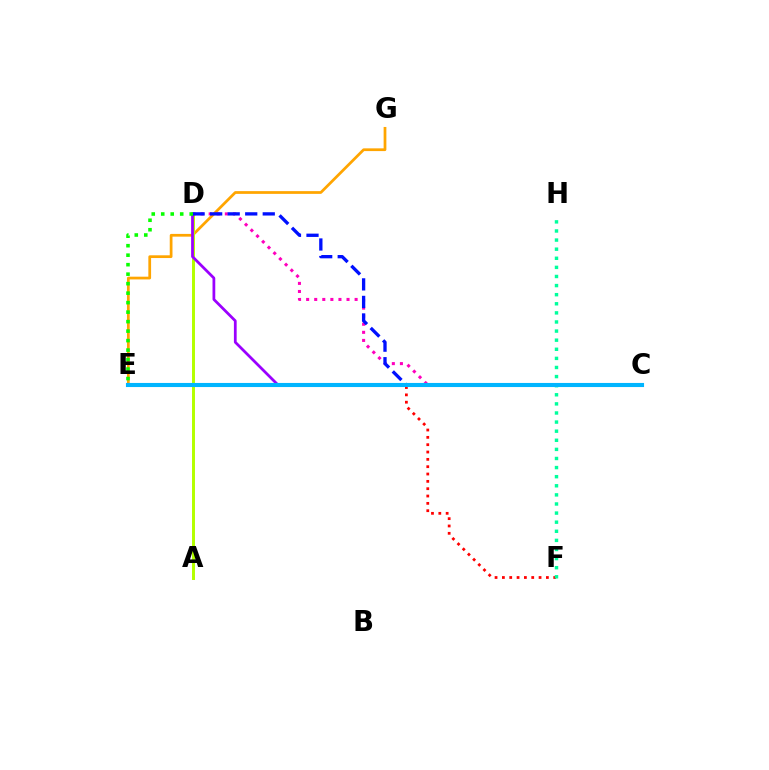{('E', 'F'): [{'color': '#ff0000', 'line_style': 'dotted', 'thickness': 1.99}], ('E', 'G'): [{'color': '#ffa500', 'line_style': 'solid', 'thickness': 1.97}], ('A', 'D'): [{'color': '#b3ff00', 'line_style': 'solid', 'thickness': 2.14}], ('C', 'D'): [{'color': '#ff00bd', 'line_style': 'dotted', 'thickness': 2.2}, {'color': '#9b00ff', 'line_style': 'solid', 'thickness': 1.98}, {'color': '#0010ff', 'line_style': 'dashed', 'thickness': 2.38}], ('F', 'H'): [{'color': '#00ff9d', 'line_style': 'dotted', 'thickness': 2.47}], ('D', 'E'): [{'color': '#08ff00', 'line_style': 'dotted', 'thickness': 2.58}], ('C', 'E'): [{'color': '#00b5ff', 'line_style': 'solid', 'thickness': 2.95}]}